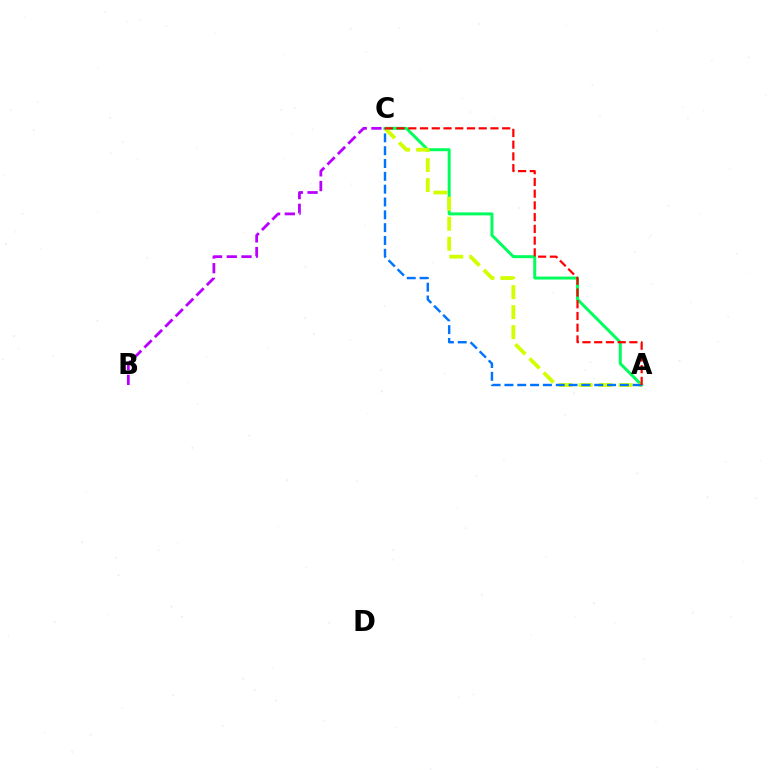{('A', 'C'): [{'color': '#00ff5c', 'line_style': 'solid', 'thickness': 2.14}, {'color': '#d1ff00', 'line_style': 'dashed', 'thickness': 2.72}, {'color': '#0074ff', 'line_style': 'dashed', 'thickness': 1.74}, {'color': '#ff0000', 'line_style': 'dashed', 'thickness': 1.59}], ('B', 'C'): [{'color': '#b900ff', 'line_style': 'dashed', 'thickness': 2.0}]}